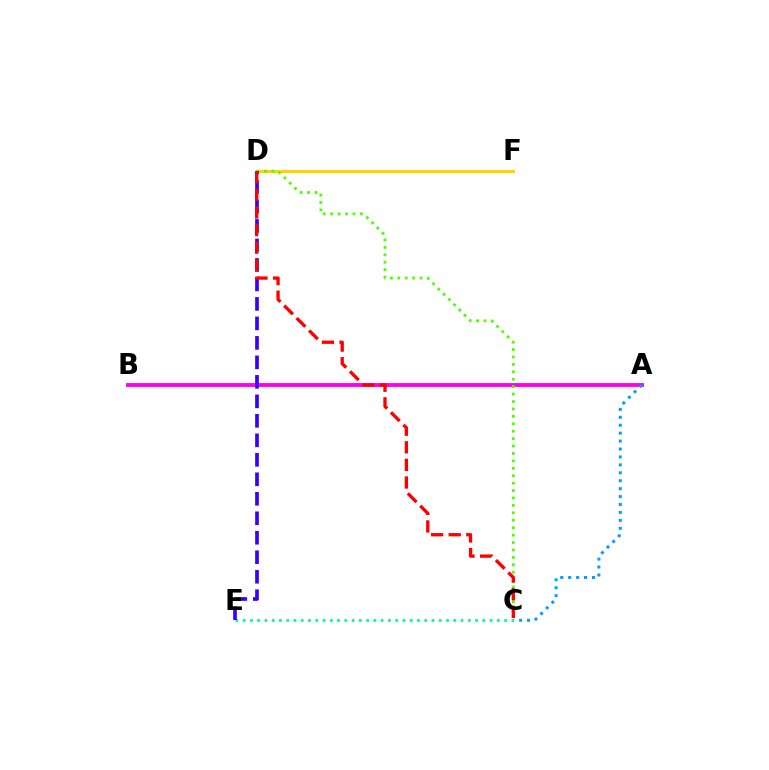{('C', 'E'): [{'color': '#00ff86', 'line_style': 'dotted', 'thickness': 1.97}], ('A', 'B'): [{'color': '#ff00ed', 'line_style': 'solid', 'thickness': 2.78}], ('D', 'F'): [{'color': '#ffd500', 'line_style': 'solid', 'thickness': 2.26}], ('A', 'C'): [{'color': '#009eff', 'line_style': 'dotted', 'thickness': 2.15}], ('C', 'D'): [{'color': '#4fff00', 'line_style': 'dotted', 'thickness': 2.02}, {'color': '#ff0000', 'line_style': 'dashed', 'thickness': 2.39}], ('D', 'E'): [{'color': '#3700ff', 'line_style': 'dashed', 'thickness': 2.65}]}